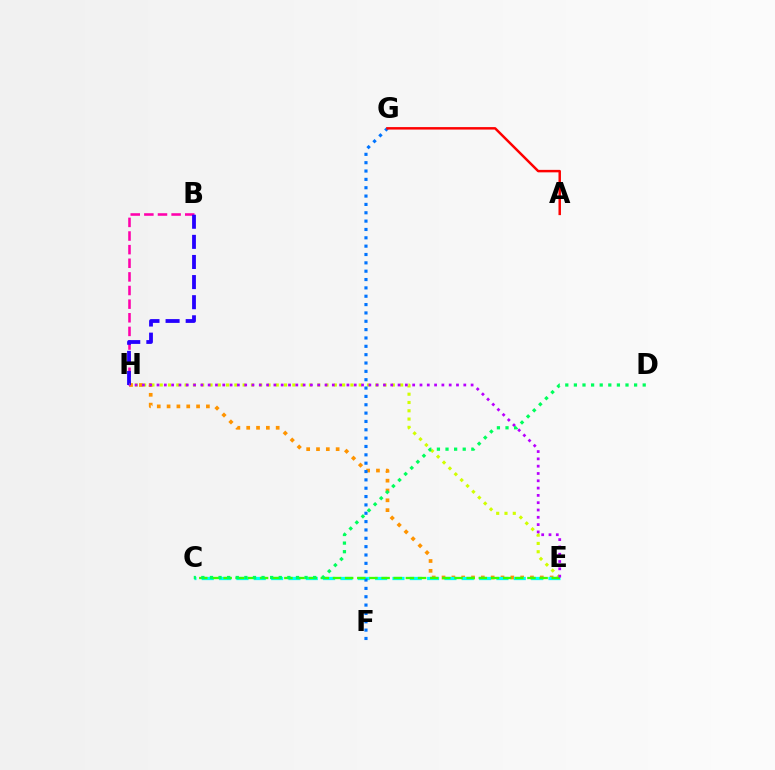{('E', 'H'): [{'color': '#ff9400', 'line_style': 'dotted', 'thickness': 2.67}, {'color': '#d1ff00', 'line_style': 'dotted', 'thickness': 2.25}, {'color': '#b900ff', 'line_style': 'dotted', 'thickness': 1.98}], ('B', 'H'): [{'color': '#ff00ac', 'line_style': 'dashed', 'thickness': 1.85}, {'color': '#2500ff', 'line_style': 'dashed', 'thickness': 2.73}], ('C', 'E'): [{'color': '#00fff6', 'line_style': 'dashed', 'thickness': 2.35}, {'color': '#3dff00', 'line_style': 'dashed', 'thickness': 1.65}], ('F', 'G'): [{'color': '#0074ff', 'line_style': 'dotted', 'thickness': 2.27}], ('C', 'D'): [{'color': '#00ff5c', 'line_style': 'dotted', 'thickness': 2.34}], ('A', 'G'): [{'color': '#ff0000', 'line_style': 'solid', 'thickness': 1.78}]}